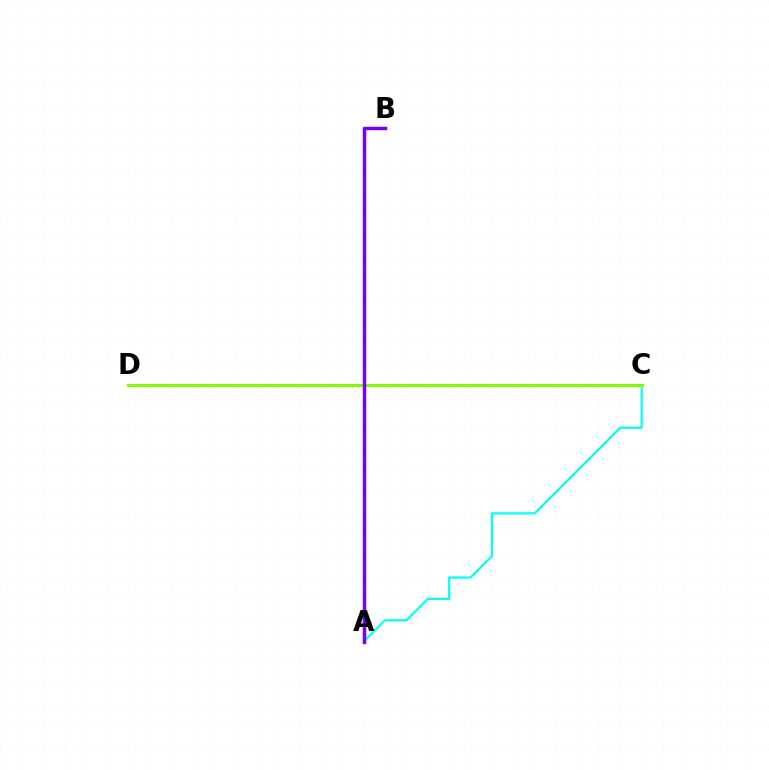{('C', 'D'): [{'color': '#ff0000', 'line_style': 'solid', 'thickness': 1.99}, {'color': '#84ff00', 'line_style': 'solid', 'thickness': 2.13}], ('A', 'C'): [{'color': '#00fff6', 'line_style': 'solid', 'thickness': 1.58}], ('A', 'B'): [{'color': '#7200ff', 'line_style': 'solid', 'thickness': 2.49}]}